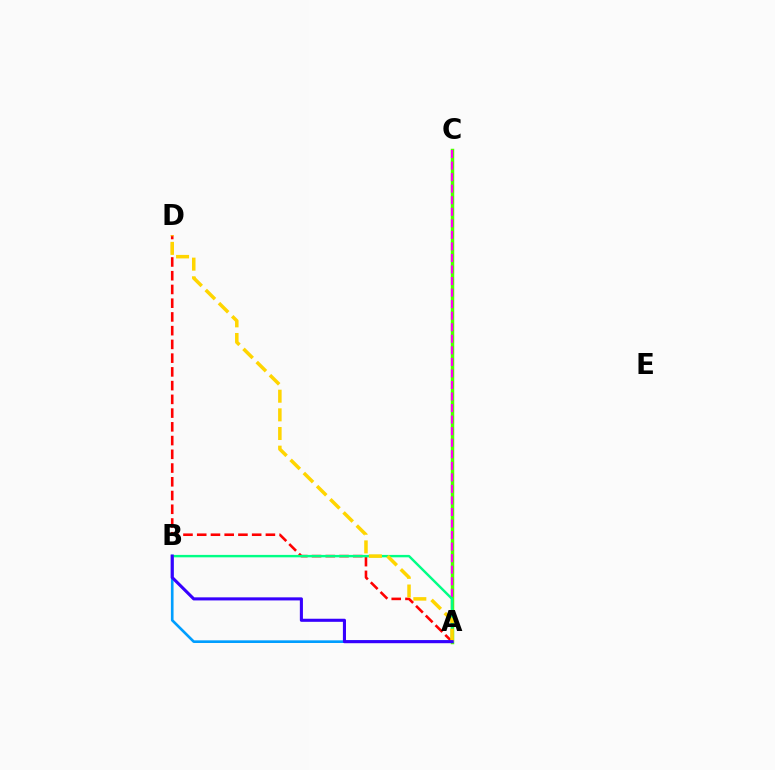{('A', 'C'): [{'color': '#4fff00', 'line_style': 'solid', 'thickness': 2.5}, {'color': '#ff00ed', 'line_style': 'dashed', 'thickness': 1.57}], ('A', 'B'): [{'color': '#009eff', 'line_style': 'solid', 'thickness': 1.91}, {'color': '#00ff86', 'line_style': 'solid', 'thickness': 1.74}, {'color': '#3700ff', 'line_style': 'solid', 'thickness': 2.22}], ('A', 'D'): [{'color': '#ff0000', 'line_style': 'dashed', 'thickness': 1.87}, {'color': '#ffd500', 'line_style': 'dashed', 'thickness': 2.53}]}